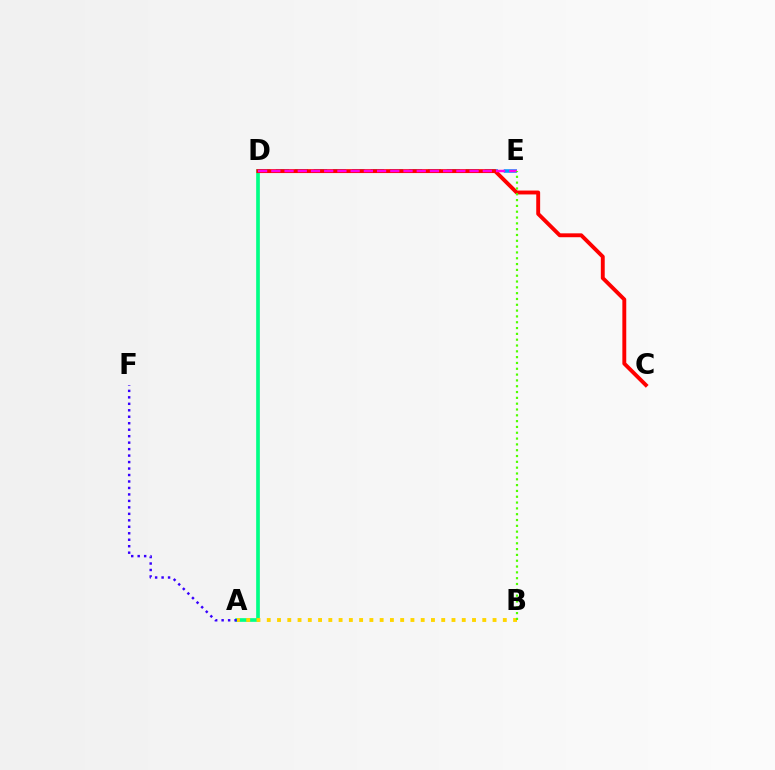{('A', 'D'): [{'color': '#00ff86', 'line_style': 'solid', 'thickness': 2.64}], ('D', 'E'): [{'color': '#009eff', 'line_style': 'dashed', 'thickness': 2.58}, {'color': '#ff00ed', 'line_style': 'dashed', 'thickness': 1.8}], ('A', 'F'): [{'color': '#3700ff', 'line_style': 'dotted', 'thickness': 1.76}], ('C', 'D'): [{'color': '#ff0000', 'line_style': 'solid', 'thickness': 2.8}], ('A', 'B'): [{'color': '#ffd500', 'line_style': 'dotted', 'thickness': 2.79}], ('B', 'E'): [{'color': '#4fff00', 'line_style': 'dotted', 'thickness': 1.58}]}